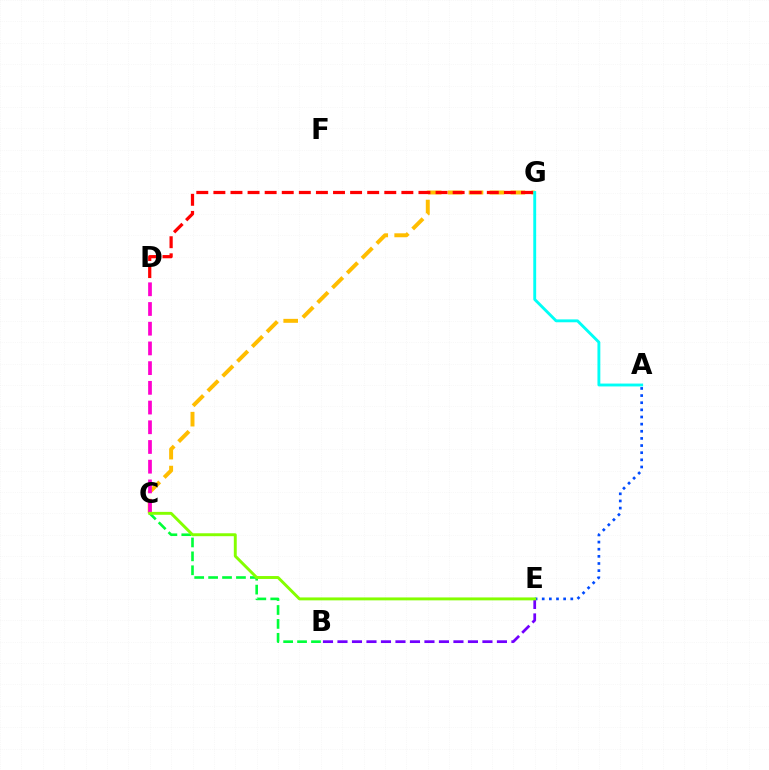{('C', 'G'): [{'color': '#ffbd00', 'line_style': 'dashed', 'thickness': 2.84}], ('A', 'E'): [{'color': '#004bff', 'line_style': 'dotted', 'thickness': 1.94}], ('C', 'D'): [{'color': '#ff00cf', 'line_style': 'dashed', 'thickness': 2.68}], ('B', 'E'): [{'color': '#7200ff', 'line_style': 'dashed', 'thickness': 1.97}], ('B', 'C'): [{'color': '#00ff39', 'line_style': 'dashed', 'thickness': 1.89}], ('D', 'G'): [{'color': '#ff0000', 'line_style': 'dashed', 'thickness': 2.32}], ('C', 'E'): [{'color': '#84ff00', 'line_style': 'solid', 'thickness': 2.1}], ('A', 'G'): [{'color': '#00fff6', 'line_style': 'solid', 'thickness': 2.07}]}